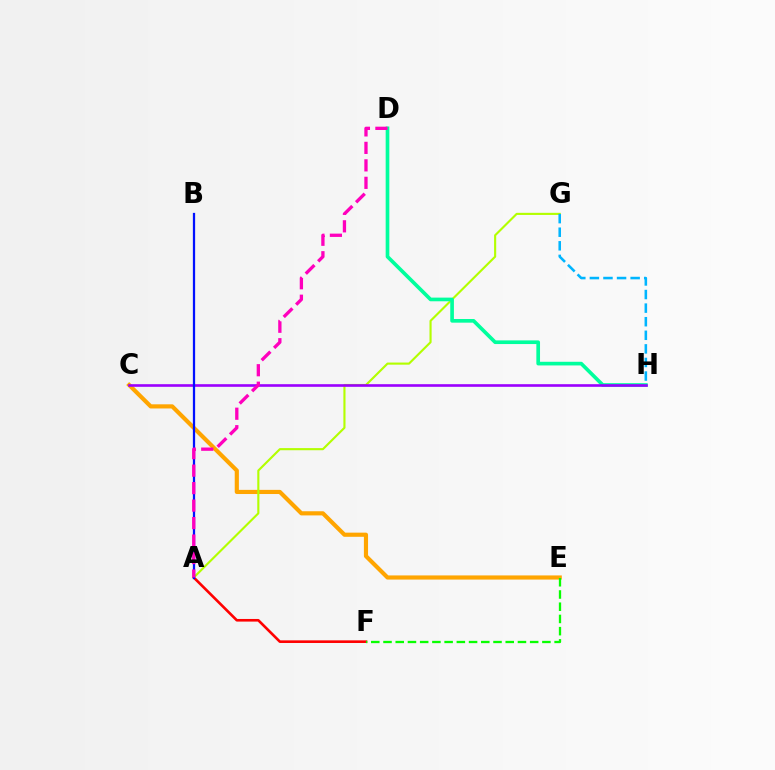{('C', 'E'): [{'color': '#ffa500', 'line_style': 'solid', 'thickness': 2.99}], ('A', 'F'): [{'color': '#ff0000', 'line_style': 'solid', 'thickness': 1.89}], ('A', 'G'): [{'color': '#b3ff00', 'line_style': 'solid', 'thickness': 1.53}], ('E', 'F'): [{'color': '#08ff00', 'line_style': 'dashed', 'thickness': 1.66}], ('D', 'H'): [{'color': '#00ff9d', 'line_style': 'solid', 'thickness': 2.64}], ('C', 'H'): [{'color': '#9b00ff', 'line_style': 'solid', 'thickness': 1.9}], ('A', 'B'): [{'color': '#0010ff', 'line_style': 'solid', 'thickness': 1.63}], ('A', 'D'): [{'color': '#ff00bd', 'line_style': 'dashed', 'thickness': 2.37}], ('G', 'H'): [{'color': '#00b5ff', 'line_style': 'dashed', 'thickness': 1.85}]}